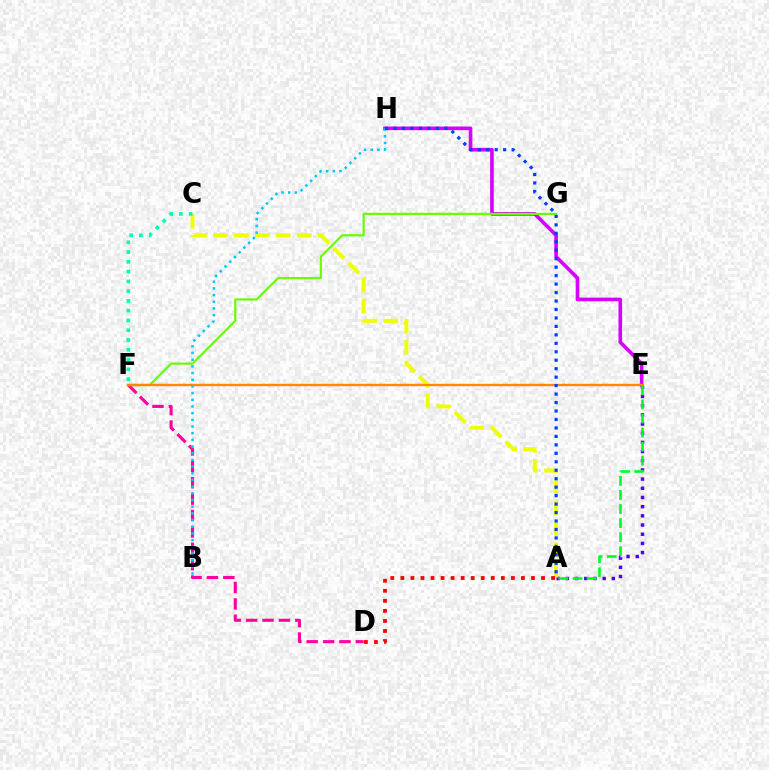{('E', 'H'): [{'color': '#d600ff', 'line_style': 'solid', 'thickness': 2.61}], ('D', 'F'): [{'color': '#ff00a0', 'line_style': 'dashed', 'thickness': 2.23}], ('F', 'G'): [{'color': '#66ff00', 'line_style': 'solid', 'thickness': 1.57}], ('A', 'E'): [{'color': '#4f00ff', 'line_style': 'dotted', 'thickness': 2.49}, {'color': '#00ff27', 'line_style': 'dashed', 'thickness': 1.91}], ('A', 'C'): [{'color': '#eeff00', 'line_style': 'dashed', 'thickness': 2.85}], ('B', 'H'): [{'color': '#00c7ff', 'line_style': 'dotted', 'thickness': 1.82}], ('E', 'F'): [{'color': '#ff8800', 'line_style': 'solid', 'thickness': 1.72}], ('A', 'H'): [{'color': '#003fff', 'line_style': 'dotted', 'thickness': 2.3}], ('C', 'F'): [{'color': '#00ffaf', 'line_style': 'dotted', 'thickness': 2.66}], ('A', 'D'): [{'color': '#ff0000', 'line_style': 'dotted', 'thickness': 2.73}]}